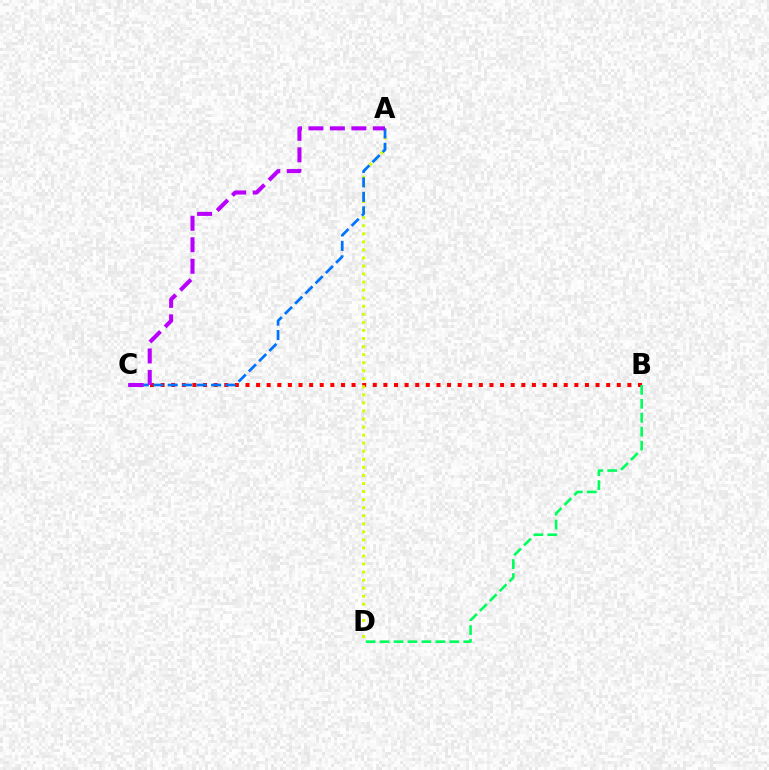{('B', 'C'): [{'color': '#ff0000', 'line_style': 'dotted', 'thickness': 2.88}], ('A', 'D'): [{'color': '#d1ff00', 'line_style': 'dotted', 'thickness': 2.19}], ('A', 'C'): [{'color': '#0074ff', 'line_style': 'dashed', 'thickness': 1.97}, {'color': '#b900ff', 'line_style': 'dashed', 'thickness': 2.92}], ('B', 'D'): [{'color': '#00ff5c', 'line_style': 'dashed', 'thickness': 1.89}]}